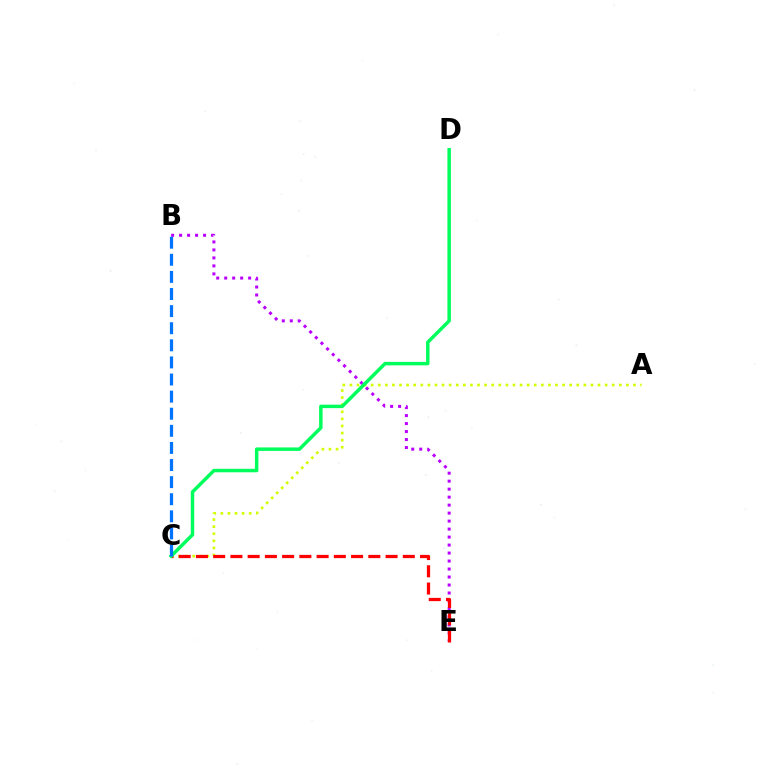{('A', 'C'): [{'color': '#d1ff00', 'line_style': 'dotted', 'thickness': 1.93}], ('B', 'E'): [{'color': '#b900ff', 'line_style': 'dotted', 'thickness': 2.17}], ('C', 'E'): [{'color': '#ff0000', 'line_style': 'dashed', 'thickness': 2.34}], ('C', 'D'): [{'color': '#00ff5c', 'line_style': 'solid', 'thickness': 2.49}], ('B', 'C'): [{'color': '#0074ff', 'line_style': 'dashed', 'thickness': 2.32}]}